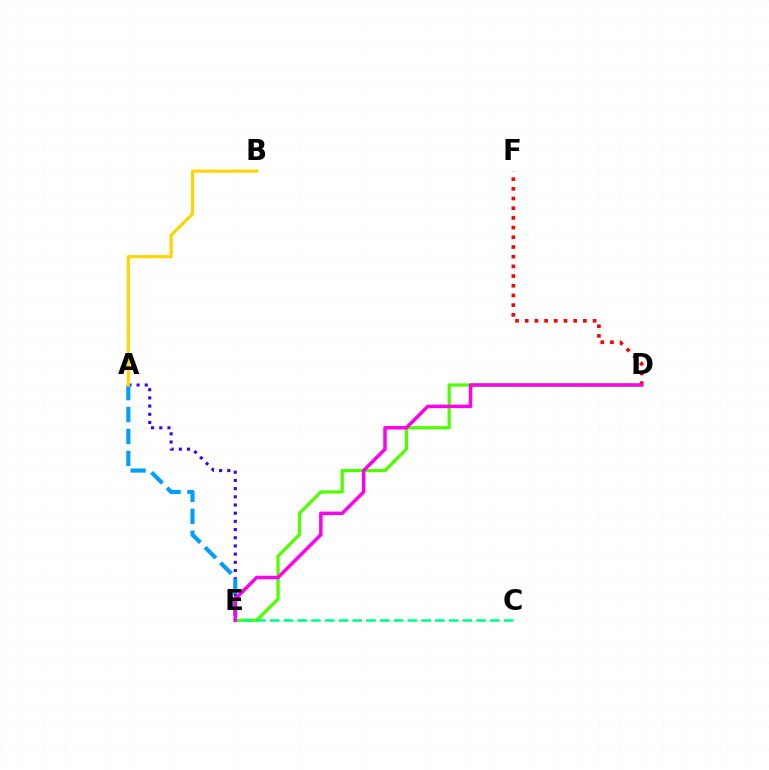{('A', 'E'): [{'color': '#3700ff', 'line_style': 'dotted', 'thickness': 2.22}, {'color': '#009eff', 'line_style': 'dashed', 'thickness': 2.98}], ('D', 'E'): [{'color': '#4fff00', 'line_style': 'solid', 'thickness': 2.34}, {'color': '#ff00ed', 'line_style': 'solid', 'thickness': 2.51}], ('D', 'F'): [{'color': '#ff0000', 'line_style': 'dotted', 'thickness': 2.63}], ('C', 'E'): [{'color': '#00ff86', 'line_style': 'dashed', 'thickness': 1.87}], ('A', 'B'): [{'color': '#ffd500', 'line_style': 'solid', 'thickness': 2.28}]}